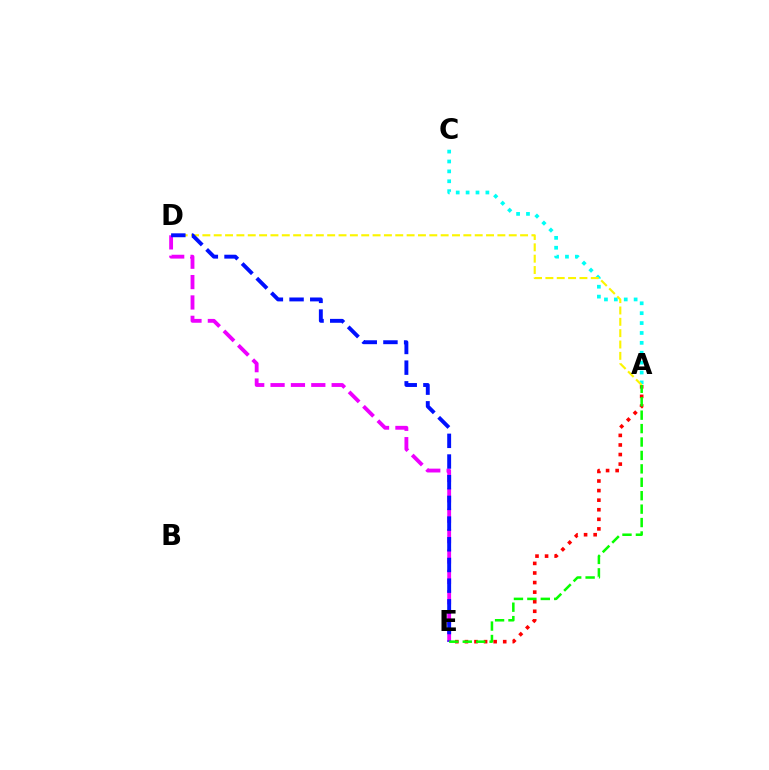{('A', 'C'): [{'color': '#00fff6', 'line_style': 'dotted', 'thickness': 2.69}], ('A', 'E'): [{'color': '#ff0000', 'line_style': 'dotted', 'thickness': 2.6}, {'color': '#08ff00', 'line_style': 'dashed', 'thickness': 1.82}], ('A', 'D'): [{'color': '#fcf500', 'line_style': 'dashed', 'thickness': 1.54}], ('D', 'E'): [{'color': '#ee00ff', 'line_style': 'dashed', 'thickness': 2.77}, {'color': '#0010ff', 'line_style': 'dashed', 'thickness': 2.81}]}